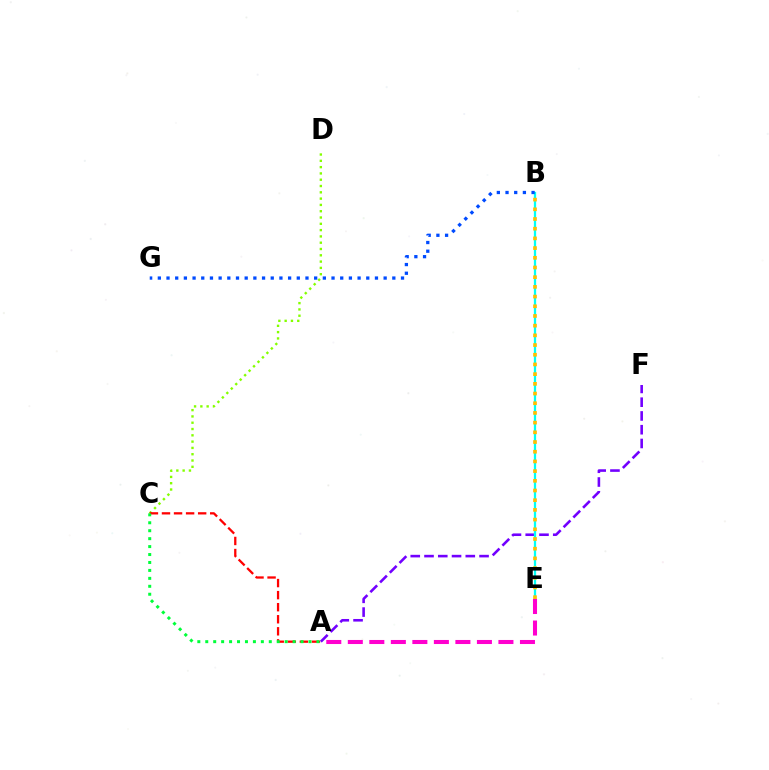{('C', 'D'): [{'color': '#84ff00', 'line_style': 'dotted', 'thickness': 1.71}], ('A', 'F'): [{'color': '#7200ff', 'line_style': 'dashed', 'thickness': 1.87}], ('B', 'E'): [{'color': '#00fff6', 'line_style': 'solid', 'thickness': 1.63}, {'color': '#ffbd00', 'line_style': 'dotted', 'thickness': 2.63}], ('A', 'C'): [{'color': '#ff0000', 'line_style': 'dashed', 'thickness': 1.64}, {'color': '#00ff39', 'line_style': 'dotted', 'thickness': 2.16}], ('B', 'G'): [{'color': '#004bff', 'line_style': 'dotted', 'thickness': 2.36}], ('A', 'E'): [{'color': '#ff00cf', 'line_style': 'dashed', 'thickness': 2.92}]}